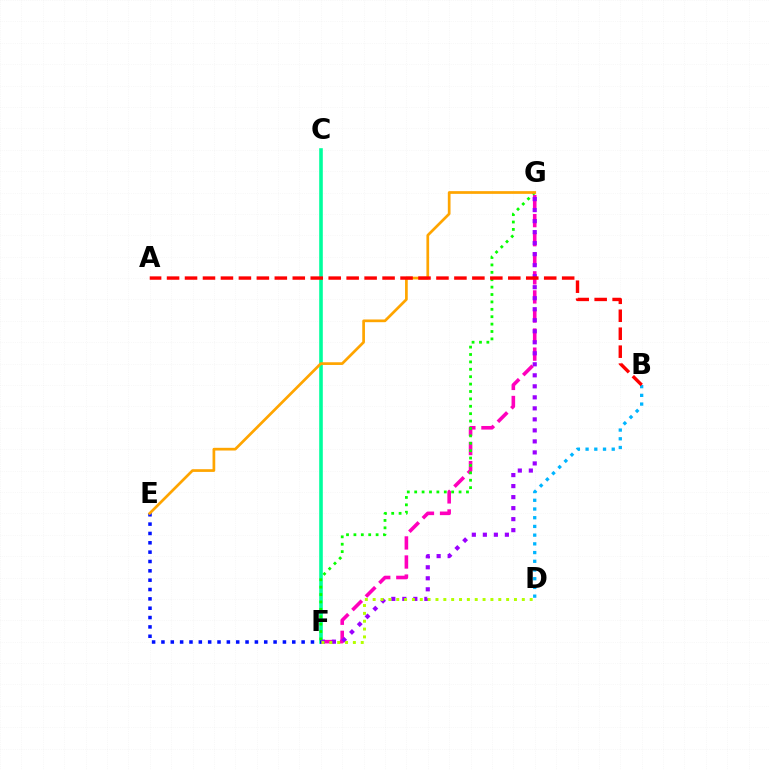{('C', 'F'): [{'color': '#00ff9d', 'line_style': 'solid', 'thickness': 2.6}], ('B', 'D'): [{'color': '#00b5ff', 'line_style': 'dotted', 'thickness': 2.37}], ('F', 'G'): [{'color': '#ff00bd', 'line_style': 'dashed', 'thickness': 2.59}, {'color': '#9b00ff', 'line_style': 'dotted', 'thickness': 2.99}, {'color': '#08ff00', 'line_style': 'dotted', 'thickness': 2.01}], ('E', 'F'): [{'color': '#0010ff', 'line_style': 'dotted', 'thickness': 2.54}], ('D', 'F'): [{'color': '#b3ff00', 'line_style': 'dotted', 'thickness': 2.13}], ('E', 'G'): [{'color': '#ffa500', 'line_style': 'solid', 'thickness': 1.95}], ('A', 'B'): [{'color': '#ff0000', 'line_style': 'dashed', 'thickness': 2.44}]}